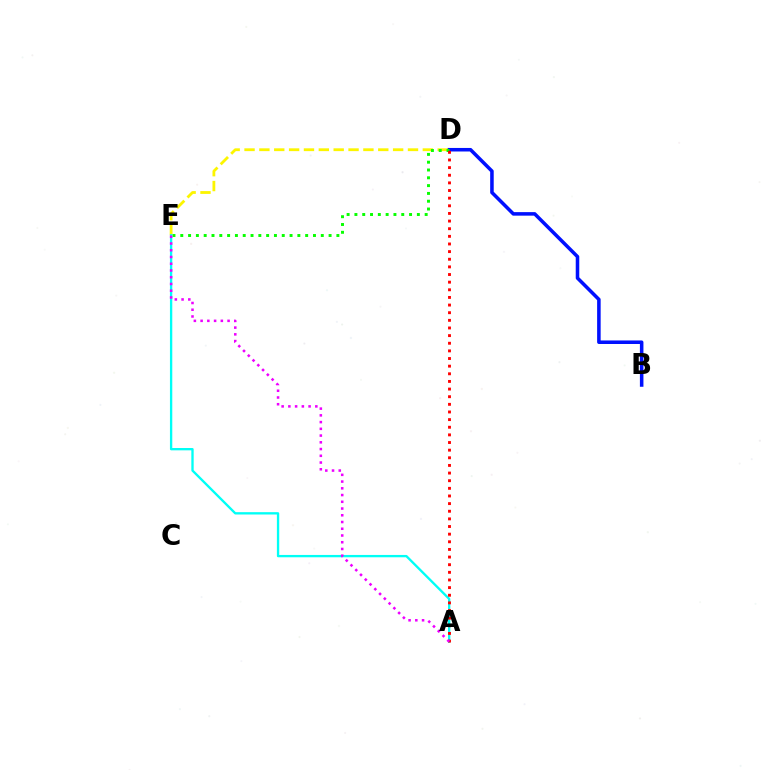{('B', 'D'): [{'color': '#0010ff', 'line_style': 'solid', 'thickness': 2.55}], ('D', 'E'): [{'color': '#fcf500', 'line_style': 'dashed', 'thickness': 2.02}, {'color': '#08ff00', 'line_style': 'dotted', 'thickness': 2.12}], ('A', 'E'): [{'color': '#00fff6', 'line_style': 'solid', 'thickness': 1.68}, {'color': '#ee00ff', 'line_style': 'dotted', 'thickness': 1.83}], ('A', 'D'): [{'color': '#ff0000', 'line_style': 'dotted', 'thickness': 2.07}]}